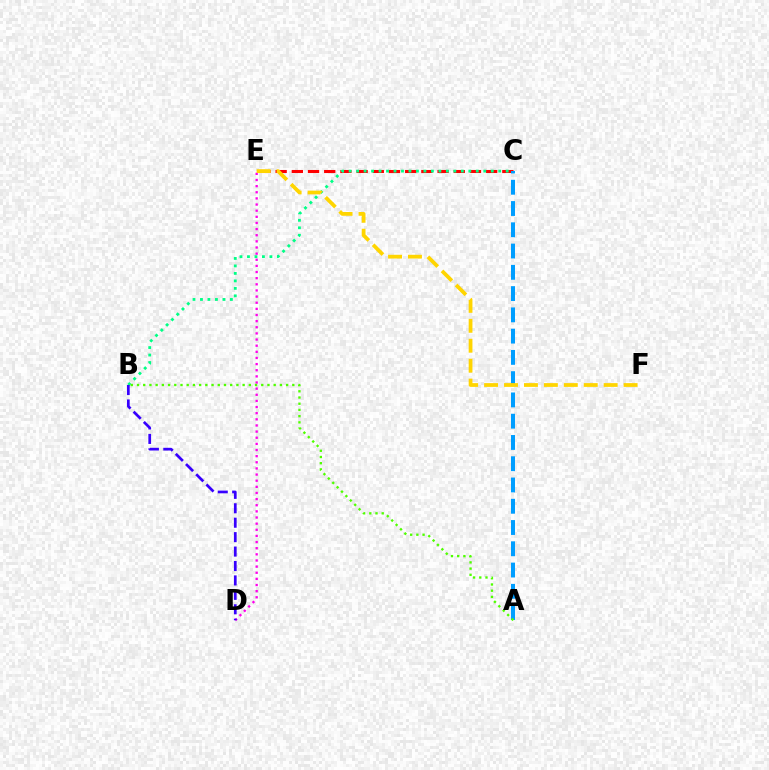{('D', 'E'): [{'color': '#ff00ed', 'line_style': 'dotted', 'thickness': 1.67}], ('C', 'E'): [{'color': '#ff0000', 'line_style': 'dashed', 'thickness': 2.2}], ('A', 'C'): [{'color': '#009eff', 'line_style': 'dashed', 'thickness': 2.89}], ('B', 'C'): [{'color': '#00ff86', 'line_style': 'dotted', 'thickness': 2.03}], ('A', 'B'): [{'color': '#4fff00', 'line_style': 'dotted', 'thickness': 1.69}], ('B', 'D'): [{'color': '#3700ff', 'line_style': 'dashed', 'thickness': 1.96}], ('E', 'F'): [{'color': '#ffd500', 'line_style': 'dashed', 'thickness': 2.71}]}